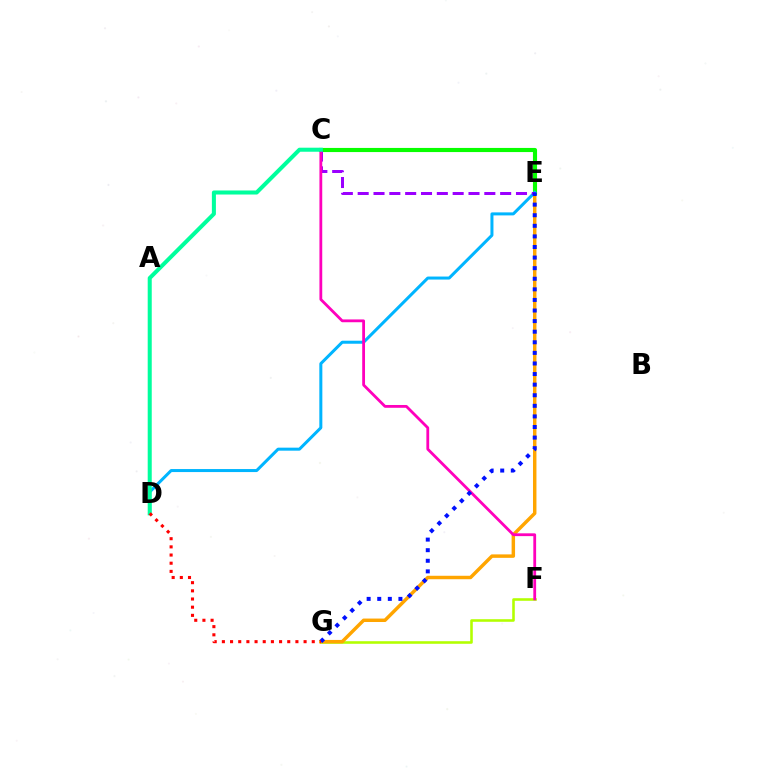{('F', 'G'): [{'color': '#b3ff00', 'line_style': 'solid', 'thickness': 1.85}], ('E', 'G'): [{'color': '#ffa500', 'line_style': 'solid', 'thickness': 2.49}, {'color': '#0010ff', 'line_style': 'dotted', 'thickness': 2.88}], ('C', 'E'): [{'color': '#08ff00', 'line_style': 'solid', 'thickness': 2.97}, {'color': '#9b00ff', 'line_style': 'dashed', 'thickness': 2.15}], ('D', 'E'): [{'color': '#00b5ff', 'line_style': 'solid', 'thickness': 2.17}], ('C', 'F'): [{'color': '#ff00bd', 'line_style': 'solid', 'thickness': 2.01}], ('C', 'D'): [{'color': '#00ff9d', 'line_style': 'solid', 'thickness': 2.91}], ('D', 'G'): [{'color': '#ff0000', 'line_style': 'dotted', 'thickness': 2.22}]}